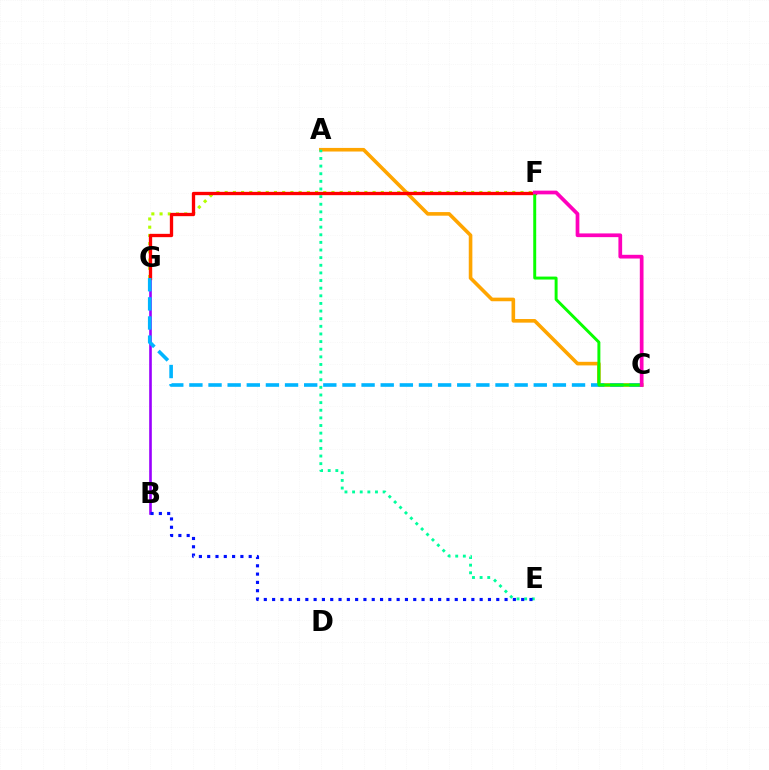{('B', 'G'): [{'color': '#9b00ff', 'line_style': 'solid', 'thickness': 1.9}], ('F', 'G'): [{'color': '#b3ff00', 'line_style': 'dotted', 'thickness': 2.23}, {'color': '#ff0000', 'line_style': 'solid', 'thickness': 2.39}], ('A', 'C'): [{'color': '#ffa500', 'line_style': 'solid', 'thickness': 2.6}], ('C', 'G'): [{'color': '#00b5ff', 'line_style': 'dashed', 'thickness': 2.6}], ('C', 'F'): [{'color': '#08ff00', 'line_style': 'solid', 'thickness': 2.12}, {'color': '#ff00bd', 'line_style': 'solid', 'thickness': 2.68}], ('A', 'E'): [{'color': '#00ff9d', 'line_style': 'dotted', 'thickness': 2.07}], ('B', 'E'): [{'color': '#0010ff', 'line_style': 'dotted', 'thickness': 2.26}]}